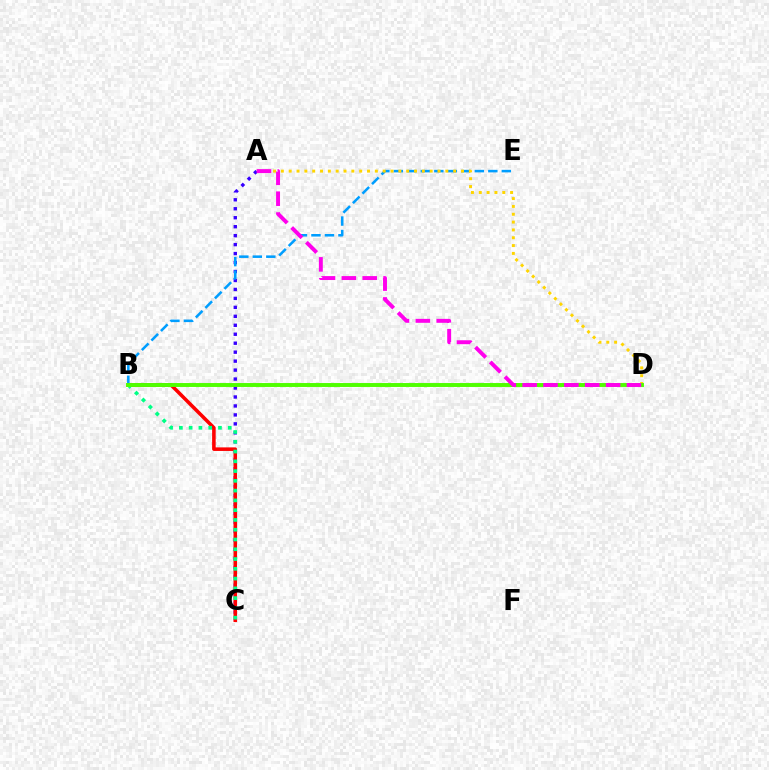{('A', 'C'): [{'color': '#3700ff', 'line_style': 'dotted', 'thickness': 2.44}], ('B', 'C'): [{'color': '#ff0000', 'line_style': 'solid', 'thickness': 2.56}, {'color': '#00ff86', 'line_style': 'dotted', 'thickness': 2.66}], ('B', 'E'): [{'color': '#009eff', 'line_style': 'dashed', 'thickness': 1.83}], ('A', 'D'): [{'color': '#ffd500', 'line_style': 'dotted', 'thickness': 2.13}, {'color': '#ff00ed', 'line_style': 'dashed', 'thickness': 2.83}], ('B', 'D'): [{'color': '#4fff00', 'line_style': 'solid', 'thickness': 2.82}]}